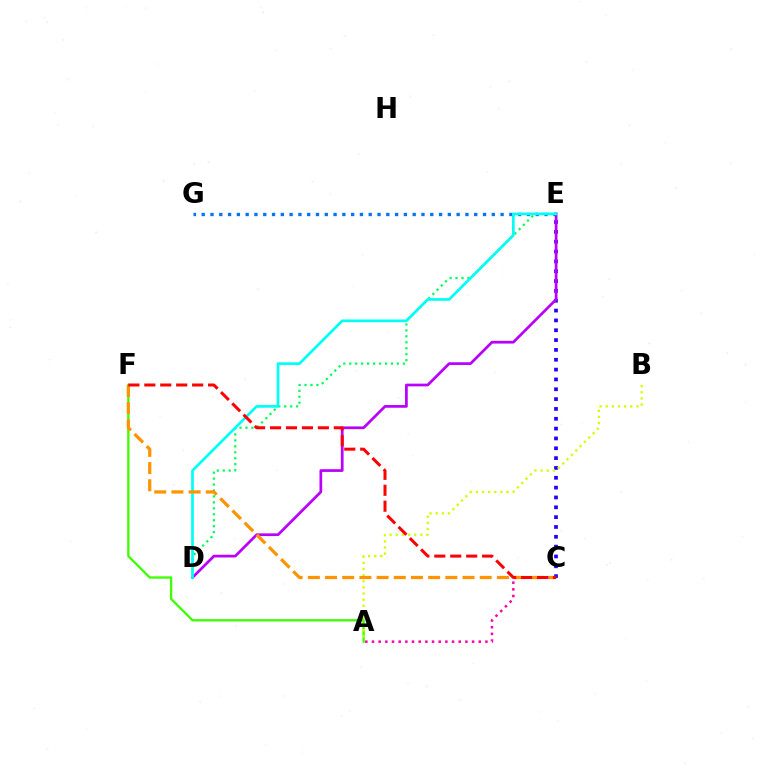{('C', 'E'): [{'color': '#2500ff', 'line_style': 'dotted', 'thickness': 2.67}], ('E', 'G'): [{'color': '#0074ff', 'line_style': 'dotted', 'thickness': 2.39}], ('D', 'E'): [{'color': '#b900ff', 'line_style': 'solid', 'thickness': 1.96}, {'color': '#00ff5c', 'line_style': 'dotted', 'thickness': 1.62}, {'color': '#00fff6', 'line_style': 'solid', 'thickness': 1.94}], ('A', 'F'): [{'color': '#3dff00', 'line_style': 'solid', 'thickness': 1.66}], ('A', 'B'): [{'color': '#d1ff00', 'line_style': 'dotted', 'thickness': 1.67}], ('A', 'C'): [{'color': '#ff00ac', 'line_style': 'dotted', 'thickness': 1.81}], ('C', 'F'): [{'color': '#ff9400', 'line_style': 'dashed', 'thickness': 2.33}, {'color': '#ff0000', 'line_style': 'dashed', 'thickness': 2.17}]}